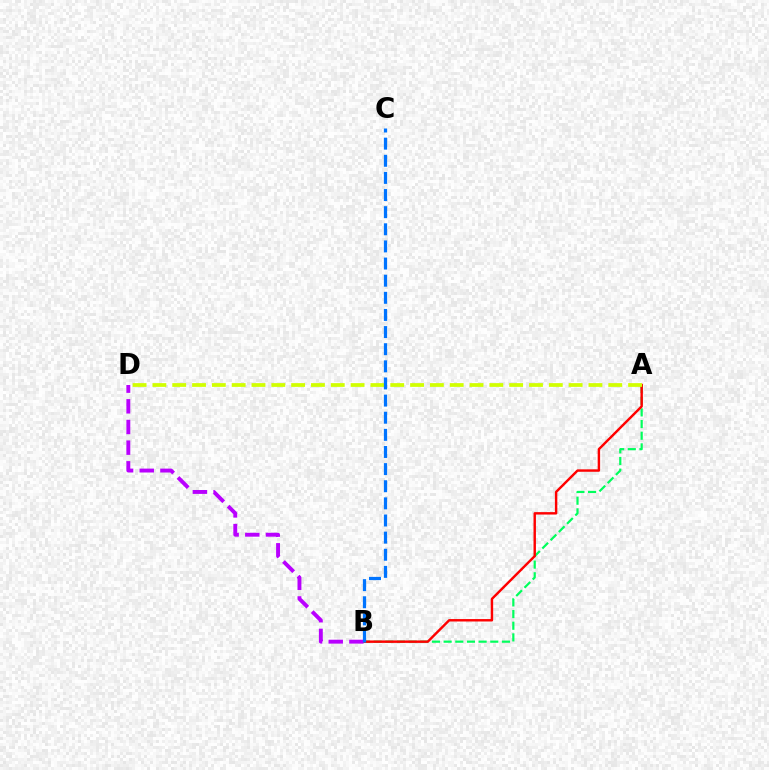{('A', 'B'): [{'color': '#00ff5c', 'line_style': 'dashed', 'thickness': 1.58}, {'color': '#ff0000', 'line_style': 'solid', 'thickness': 1.75}], ('B', 'D'): [{'color': '#b900ff', 'line_style': 'dashed', 'thickness': 2.81}], ('A', 'D'): [{'color': '#d1ff00', 'line_style': 'dashed', 'thickness': 2.69}], ('B', 'C'): [{'color': '#0074ff', 'line_style': 'dashed', 'thickness': 2.33}]}